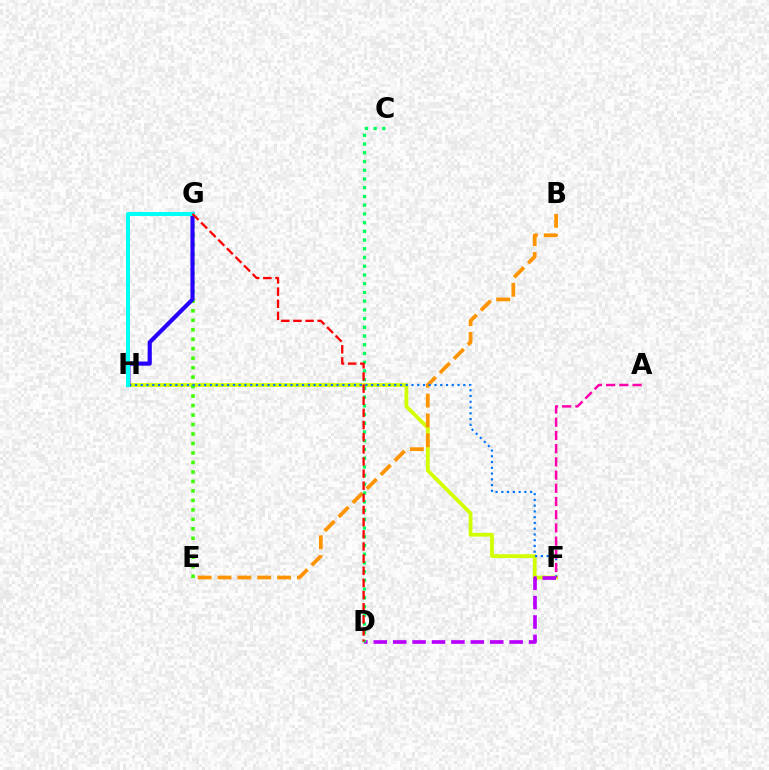{('F', 'H'): [{'color': '#d1ff00', 'line_style': 'solid', 'thickness': 2.71}, {'color': '#0074ff', 'line_style': 'dotted', 'thickness': 1.56}], ('B', 'E'): [{'color': '#ff9400', 'line_style': 'dashed', 'thickness': 2.7}], ('E', 'G'): [{'color': '#3dff00', 'line_style': 'dotted', 'thickness': 2.58}], ('G', 'H'): [{'color': '#2500ff', 'line_style': 'solid', 'thickness': 2.99}, {'color': '#00fff6', 'line_style': 'solid', 'thickness': 2.89}], ('A', 'F'): [{'color': '#ff00ac', 'line_style': 'dashed', 'thickness': 1.79}], ('D', 'F'): [{'color': '#b900ff', 'line_style': 'dashed', 'thickness': 2.64}], ('C', 'D'): [{'color': '#00ff5c', 'line_style': 'dotted', 'thickness': 2.37}], ('D', 'G'): [{'color': '#ff0000', 'line_style': 'dashed', 'thickness': 1.65}]}